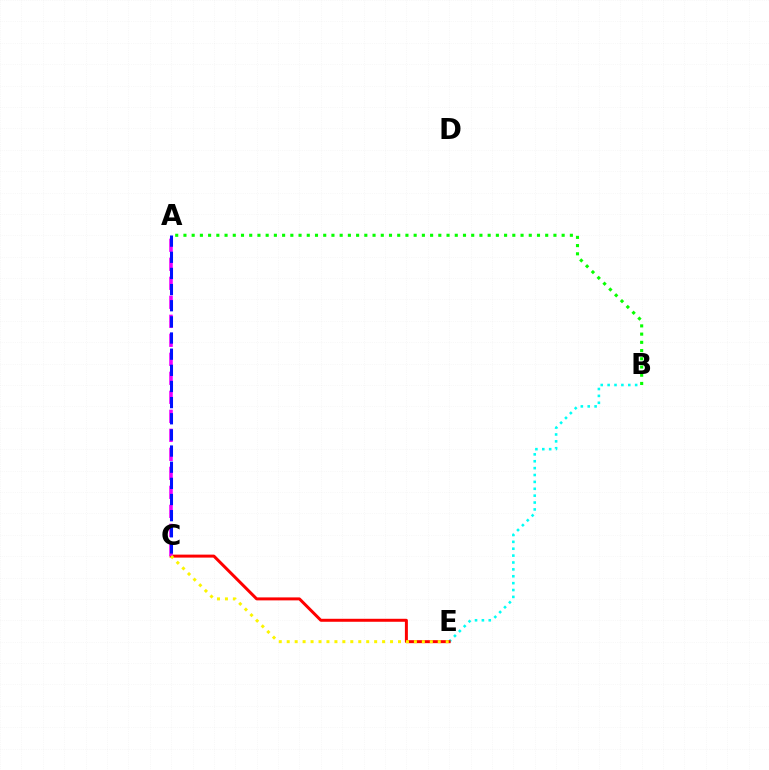{('B', 'E'): [{'color': '#00fff6', 'line_style': 'dotted', 'thickness': 1.87}], ('C', 'E'): [{'color': '#ff0000', 'line_style': 'solid', 'thickness': 2.15}, {'color': '#fcf500', 'line_style': 'dotted', 'thickness': 2.16}], ('A', 'C'): [{'color': '#ee00ff', 'line_style': 'dashed', 'thickness': 2.58}, {'color': '#0010ff', 'line_style': 'dashed', 'thickness': 2.19}], ('A', 'B'): [{'color': '#08ff00', 'line_style': 'dotted', 'thickness': 2.23}]}